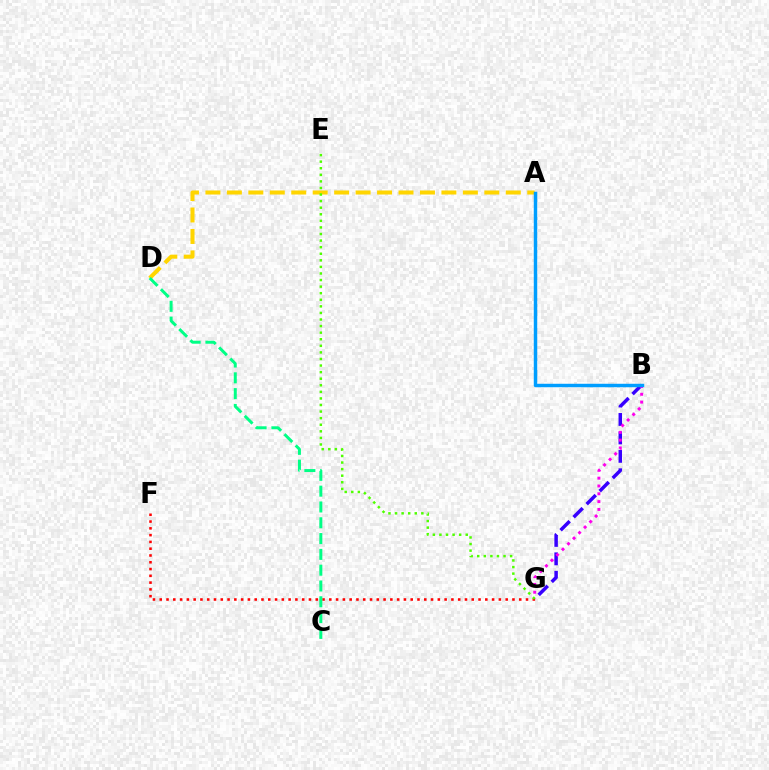{('B', 'G'): [{'color': '#3700ff', 'line_style': 'dashed', 'thickness': 2.51}, {'color': '#ff00ed', 'line_style': 'dotted', 'thickness': 2.12}], ('F', 'G'): [{'color': '#ff0000', 'line_style': 'dotted', 'thickness': 1.84}], ('A', 'D'): [{'color': '#ffd500', 'line_style': 'dashed', 'thickness': 2.91}], ('A', 'B'): [{'color': '#009eff', 'line_style': 'solid', 'thickness': 2.49}], ('E', 'G'): [{'color': '#4fff00', 'line_style': 'dotted', 'thickness': 1.79}], ('C', 'D'): [{'color': '#00ff86', 'line_style': 'dashed', 'thickness': 2.15}]}